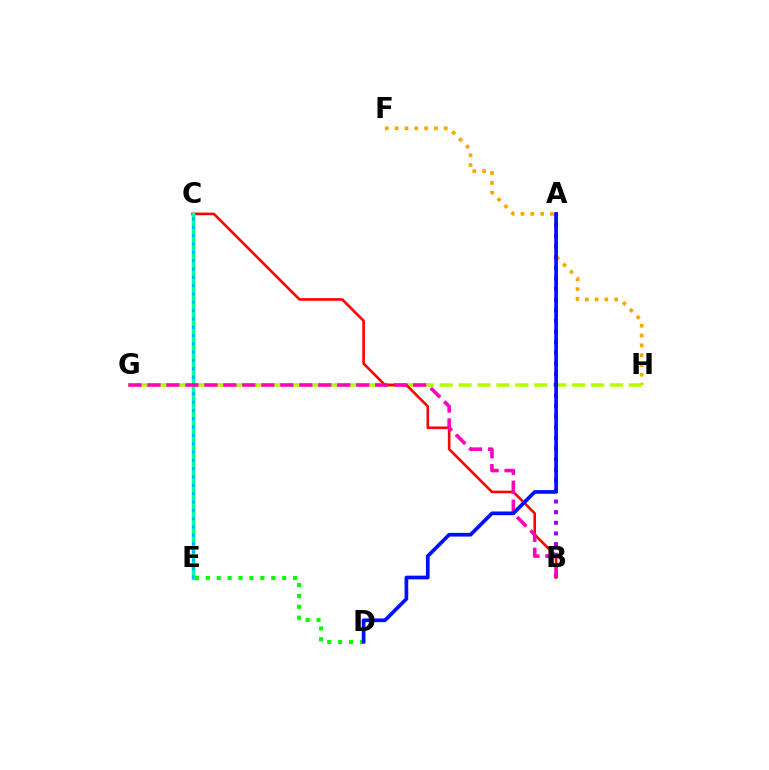{('F', 'H'): [{'color': '#ffa500', 'line_style': 'dotted', 'thickness': 2.66}], ('G', 'H'): [{'color': '#b3ff00', 'line_style': 'dashed', 'thickness': 2.57}], ('B', 'C'): [{'color': '#ff0000', 'line_style': 'solid', 'thickness': 1.87}], ('D', 'E'): [{'color': '#08ff00', 'line_style': 'dotted', 'thickness': 2.96}], ('C', 'E'): [{'color': '#00ff9d', 'line_style': 'solid', 'thickness': 2.51}, {'color': '#00b5ff', 'line_style': 'dotted', 'thickness': 2.26}], ('A', 'B'): [{'color': '#9b00ff', 'line_style': 'dotted', 'thickness': 2.89}], ('B', 'G'): [{'color': '#ff00bd', 'line_style': 'dashed', 'thickness': 2.58}], ('A', 'D'): [{'color': '#0010ff', 'line_style': 'solid', 'thickness': 2.67}]}